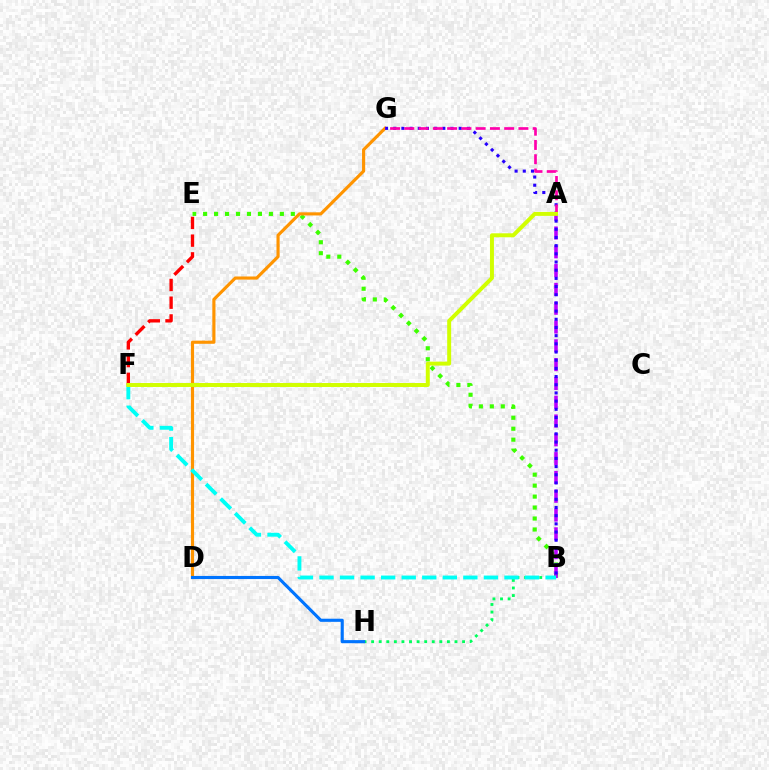{('B', 'E'): [{'color': '#3dff00', 'line_style': 'dotted', 'thickness': 2.98}], ('B', 'H'): [{'color': '#00ff5c', 'line_style': 'dotted', 'thickness': 2.06}], ('D', 'G'): [{'color': '#ff9400', 'line_style': 'solid', 'thickness': 2.26}], ('A', 'B'): [{'color': '#b900ff', 'line_style': 'dashed', 'thickness': 2.55}], ('D', 'H'): [{'color': '#0074ff', 'line_style': 'solid', 'thickness': 2.24}], ('B', 'G'): [{'color': '#2500ff', 'line_style': 'dotted', 'thickness': 2.22}], ('E', 'F'): [{'color': '#ff0000', 'line_style': 'dashed', 'thickness': 2.41}], ('B', 'F'): [{'color': '#00fff6', 'line_style': 'dashed', 'thickness': 2.79}], ('A', 'G'): [{'color': '#ff00ac', 'line_style': 'dashed', 'thickness': 1.94}], ('A', 'F'): [{'color': '#d1ff00', 'line_style': 'solid', 'thickness': 2.85}]}